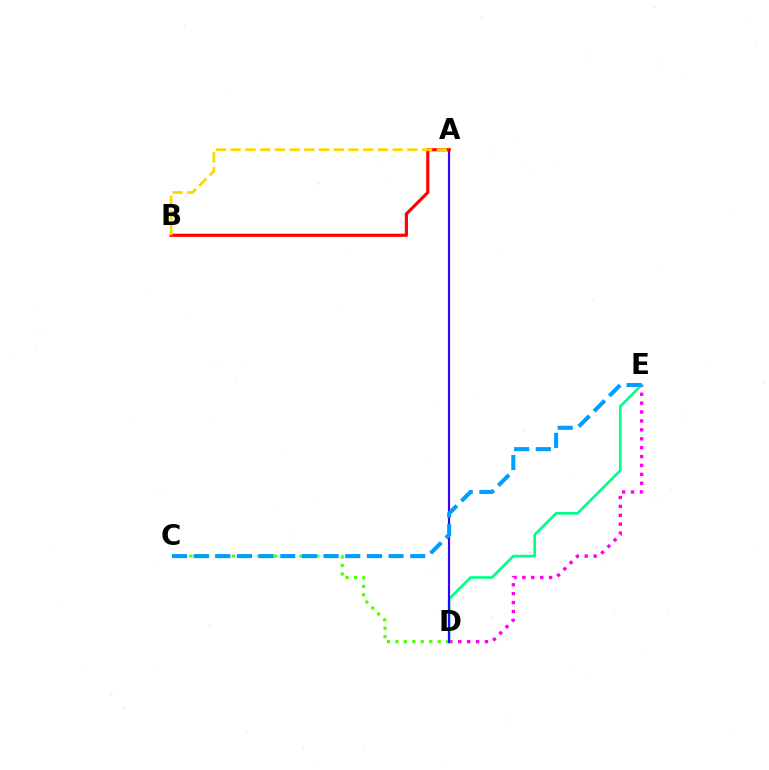{('D', 'E'): [{'color': '#ff00ed', 'line_style': 'dotted', 'thickness': 2.42}, {'color': '#00ff86', 'line_style': 'solid', 'thickness': 1.91}], ('C', 'D'): [{'color': '#4fff00', 'line_style': 'dotted', 'thickness': 2.3}], ('A', 'D'): [{'color': '#3700ff', 'line_style': 'solid', 'thickness': 1.55}], ('A', 'B'): [{'color': '#ff0000', 'line_style': 'solid', 'thickness': 2.28}, {'color': '#ffd500', 'line_style': 'dashed', 'thickness': 2.0}], ('C', 'E'): [{'color': '#009eff', 'line_style': 'dashed', 'thickness': 2.94}]}